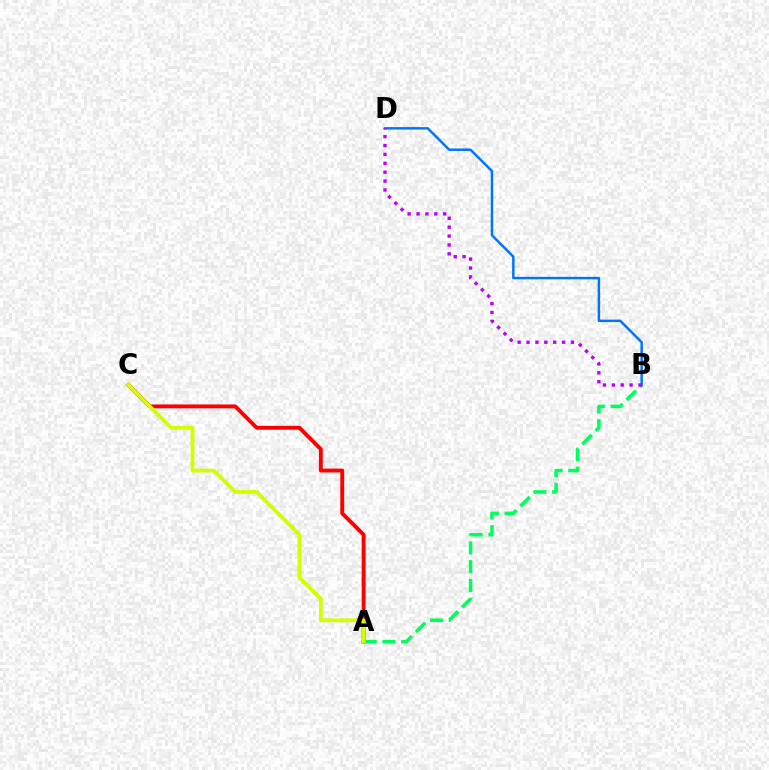{('A', 'C'): [{'color': '#ff0000', 'line_style': 'solid', 'thickness': 2.79}, {'color': '#d1ff00', 'line_style': 'solid', 'thickness': 2.73}], ('A', 'B'): [{'color': '#00ff5c', 'line_style': 'dashed', 'thickness': 2.55}], ('B', 'D'): [{'color': '#0074ff', 'line_style': 'solid', 'thickness': 1.77}, {'color': '#b900ff', 'line_style': 'dotted', 'thickness': 2.41}]}